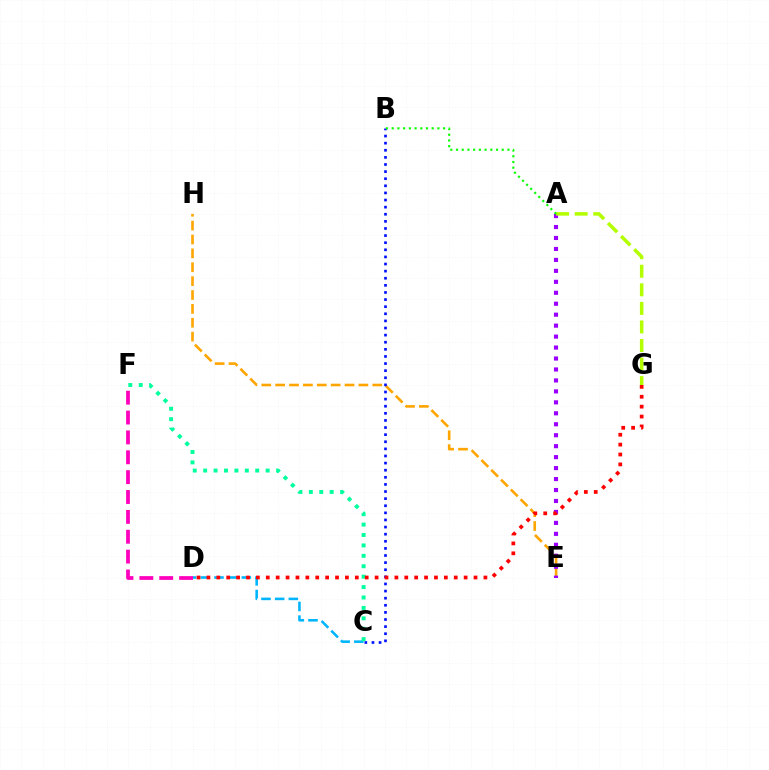{('E', 'H'): [{'color': '#ffa500', 'line_style': 'dashed', 'thickness': 1.88}], ('B', 'C'): [{'color': '#0010ff', 'line_style': 'dotted', 'thickness': 1.93}], ('A', 'E'): [{'color': '#9b00ff', 'line_style': 'dotted', 'thickness': 2.98}], ('C', 'D'): [{'color': '#00b5ff', 'line_style': 'dashed', 'thickness': 1.86}], ('D', 'F'): [{'color': '#ff00bd', 'line_style': 'dashed', 'thickness': 2.7}], ('C', 'F'): [{'color': '#00ff9d', 'line_style': 'dotted', 'thickness': 2.83}], ('A', 'G'): [{'color': '#b3ff00', 'line_style': 'dashed', 'thickness': 2.52}], ('A', 'B'): [{'color': '#08ff00', 'line_style': 'dotted', 'thickness': 1.55}], ('D', 'G'): [{'color': '#ff0000', 'line_style': 'dotted', 'thickness': 2.69}]}